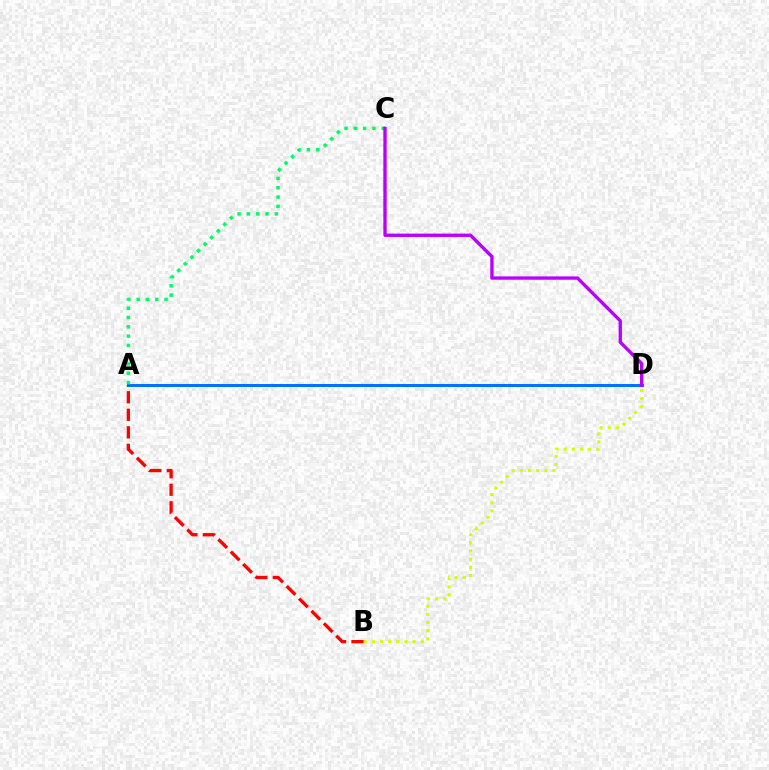{('B', 'D'): [{'color': '#d1ff00', 'line_style': 'dotted', 'thickness': 2.22}], ('A', 'D'): [{'color': '#0074ff', 'line_style': 'solid', 'thickness': 2.16}], ('A', 'B'): [{'color': '#ff0000', 'line_style': 'dashed', 'thickness': 2.38}], ('A', 'C'): [{'color': '#00ff5c', 'line_style': 'dotted', 'thickness': 2.53}], ('C', 'D'): [{'color': '#b900ff', 'line_style': 'solid', 'thickness': 2.4}]}